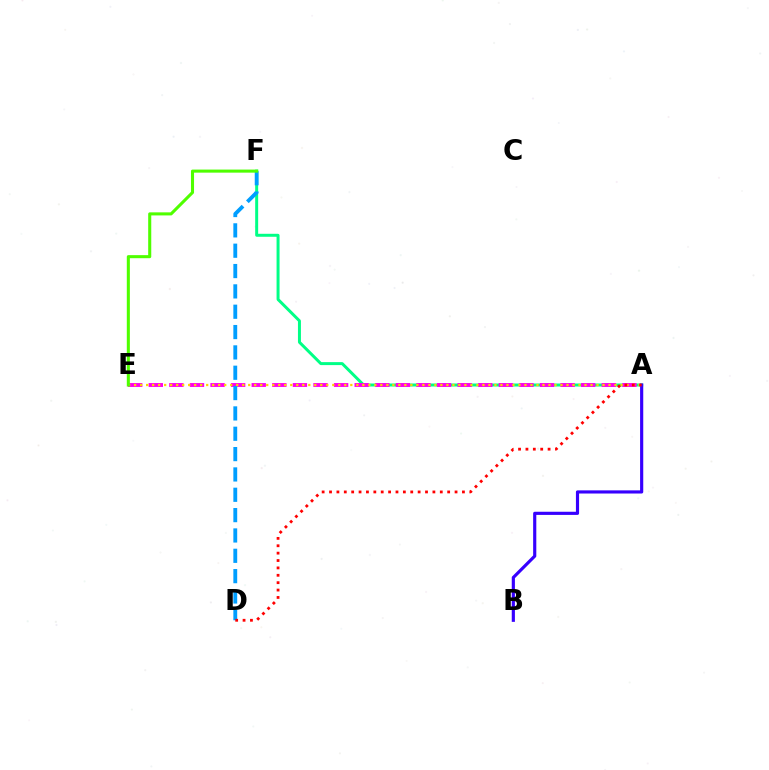{('A', 'F'): [{'color': '#00ff86', 'line_style': 'solid', 'thickness': 2.15}], ('A', 'E'): [{'color': '#ff00ed', 'line_style': 'dashed', 'thickness': 2.8}, {'color': '#ffd500', 'line_style': 'dotted', 'thickness': 1.63}], ('D', 'F'): [{'color': '#009eff', 'line_style': 'dashed', 'thickness': 2.76}], ('A', 'B'): [{'color': '#3700ff', 'line_style': 'solid', 'thickness': 2.27}], ('E', 'F'): [{'color': '#4fff00', 'line_style': 'solid', 'thickness': 2.21}], ('A', 'D'): [{'color': '#ff0000', 'line_style': 'dotted', 'thickness': 2.01}]}